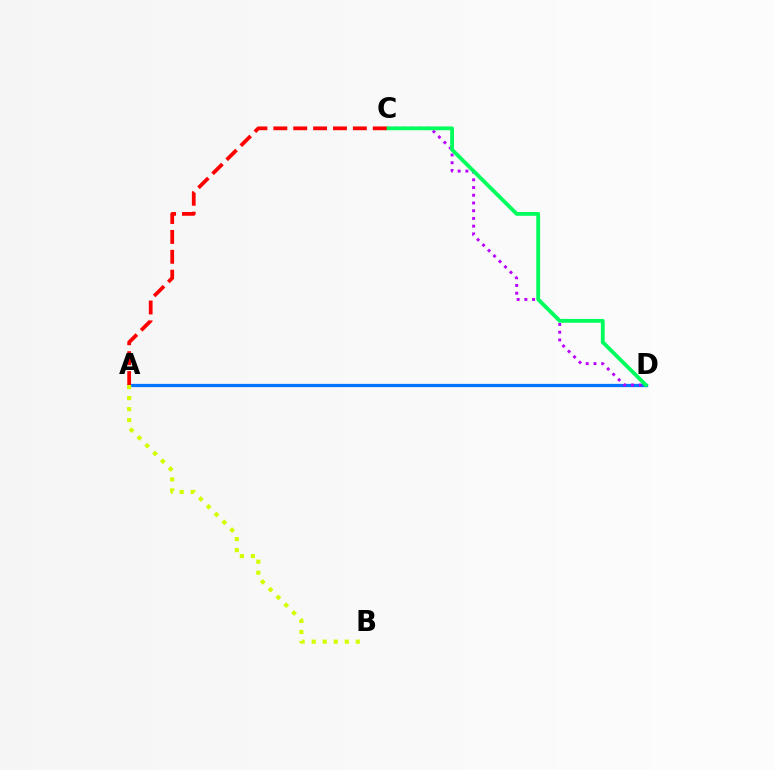{('A', 'D'): [{'color': '#0074ff', 'line_style': 'solid', 'thickness': 2.34}], ('A', 'B'): [{'color': '#d1ff00', 'line_style': 'dotted', 'thickness': 2.99}], ('C', 'D'): [{'color': '#b900ff', 'line_style': 'dotted', 'thickness': 2.1}, {'color': '#00ff5c', 'line_style': 'solid', 'thickness': 2.75}], ('A', 'C'): [{'color': '#ff0000', 'line_style': 'dashed', 'thickness': 2.7}]}